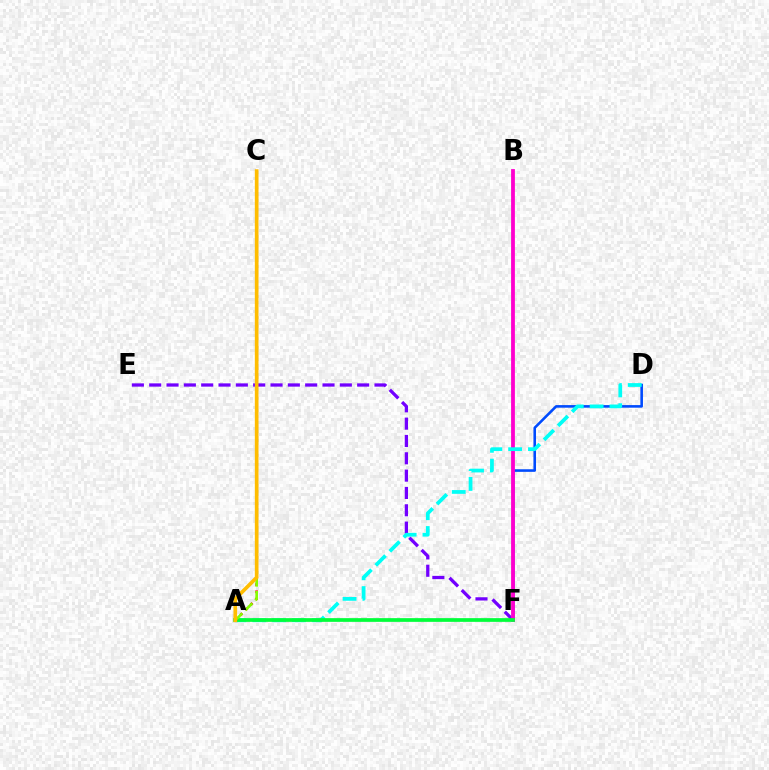{('D', 'F'): [{'color': '#004bff', 'line_style': 'solid', 'thickness': 1.86}], ('E', 'F'): [{'color': '#7200ff', 'line_style': 'dashed', 'thickness': 2.35}], ('B', 'F'): [{'color': '#ff00cf', 'line_style': 'solid', 'thickness': 2.74}], ('A', 'D'): [{'color': '#00fff6', 'line_style': 'dashed', 'thickness': 2.69}], ('A', 'F'): [{'color': '#00ff39', 'line_style': 'solid', 'thickness': 2.67}], ('A', 'C'): [{'color': '#ff0000', 'line_style': 'dotted', 'thickness': 1.96}, {'color': '#84ff00', 'line_style': 'dashed', 'thickness': 1.92}, {'color': '#ffbd00', 'line_style': 'solid', 'thickness': 2.65}]}